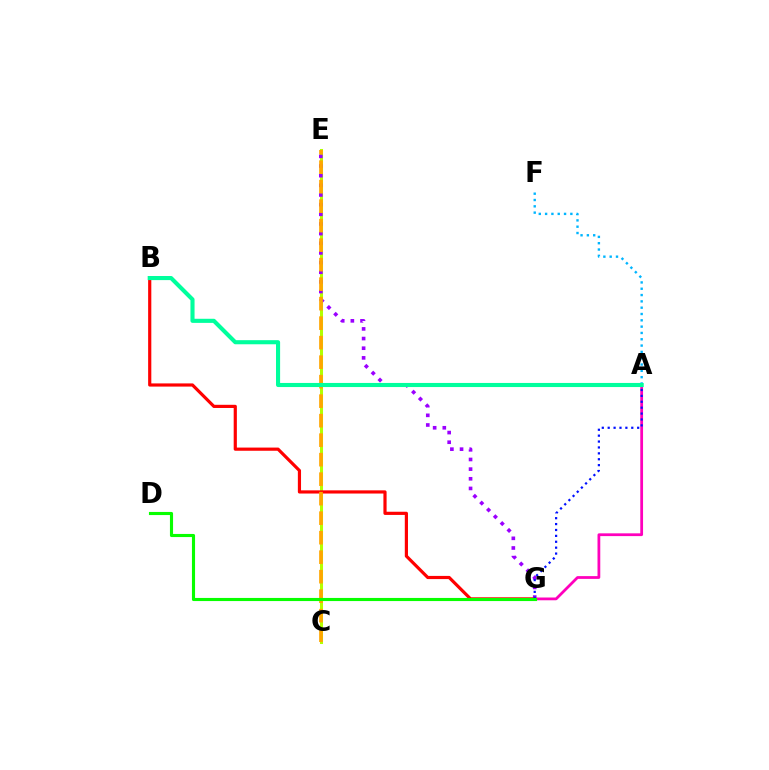{('C', 'E'): [{'color': '#b3ff00', 'line_style': 'solid', 'thickness': 2.19}, {'color': '#ffa500', 'line_style': 'dashed', 'thickness': 2.65}], ('A', 'F'): [{'color': '#00b5ff', 'line_style': 'dotted', 'thickness': 1.72}], ('E', 'G'): [{'color': '#9b00ff', 'line_style': 'dotted', 'thickness': 2.62}], ('B', 'G'): [{'color': '#ff0000', 'line_style': 'solid', 'thickness': 2.29}], ('A', 'G'): [{'color': '#ff00bd', 'line_style': 'solid', 'thickness': 1.99}, {'color': '#0010ff', 'line_style': 'dotted', 'thickness': 1.6}], ('A', 'B'): [{'color': '#00ff9d', 'line_style': 'solid', 'thickness': 2.95}], ('D', 'G'): [{'color': '#08ff00', 'line_style': 'solid', 'thickness': 2.25}]}